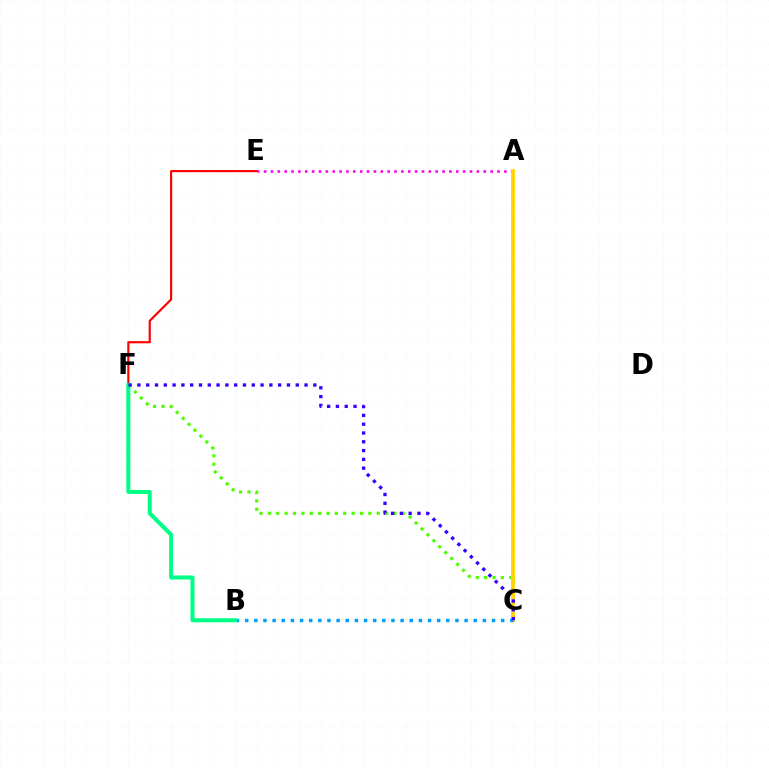{('A', 'E'): [{'color': '#ff00ed', 'line_style': 'dotted', 'thickness': 1.87}], ('C', 'F'): [{'color': '#4fff00', 'line_style': 'dotted', 'thickness': 2.27}, {'color': '#3700ff', 'line_style': 'dotted', 'thickness': 2.39}], ('A', 'C'): [{'color': '#ffd500', 'line_style': 'solid', 'thickness': 2.71}], ('B', 'C'): [{'color': '#009eff', 'line_style': 'dotted', 'thickness': 2.48}], ('E', 'F'): [{'color': '#ff0000', 'line_style': 'solid', 'thickness': 1.55}], ('B', 'F'): [{'color': '#00ff86', 'line_style': 'solid', 'thickness': 2.9}]}